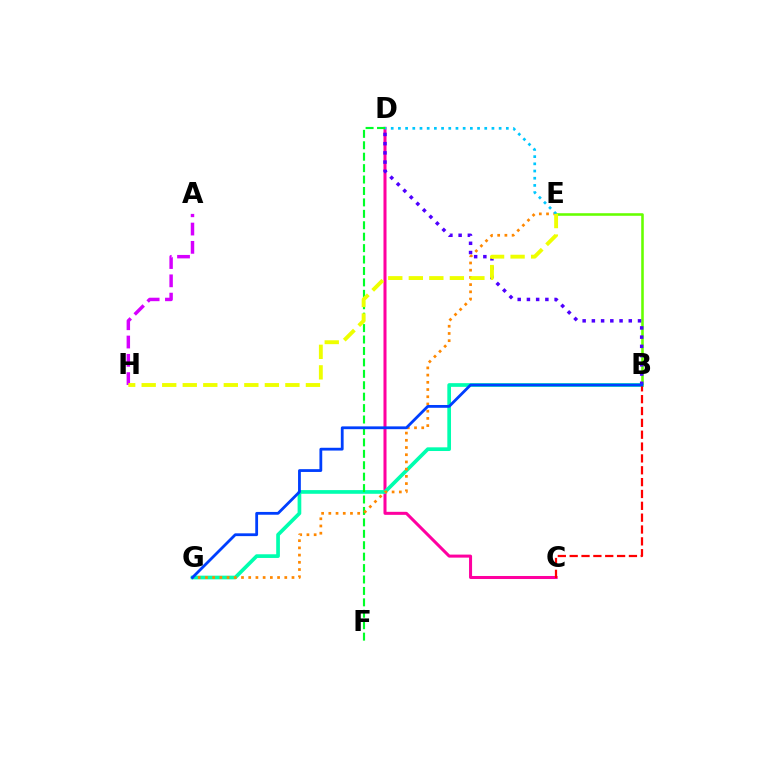{('A', 'H'): [{'color': '#d600ff', 'line_style': 'dashed', 'thickness': 2.48}], ('B', 'E'): [{'color': '#66ff00', 'line_style': 'solid', 'thickness': 1.85}], ('C', 'D'): [{'color': '#ff00a0', 'line_style': 'solid', 'thickness': 2.18}], ('B', 'G'): [{'color': '#00ffaf', 'line_style': 'solid', 'thickness': 2.65}, {'color': '#003fff', 'line_style': 'solid', 'thickness': 2.01}], ('B', 'D'): [{'color': '#4f00ff', 'line_style': 'dotted', 'thickness': 2.51}], ('D', 'F'): [{'color': '#00ff27', 'line_style': 'dashed', 'thickness': 1.55}], ('E', 'G'): [{'color': '#ff8800', 'line_style': 'dotted', 'thickness': 1.96}], ('B', 'C'): [{'color': '#ff0000', 'line_style': 'dashed', 'thickness': 1.61}], ('D', 'E'): [{'color': '#00c7ff', 'line_style': 'dotted', 'thickness': 1.95}], ('E', 'H'): [{'color': '#eeff00', 'line_style': 'dashed', 'thickness': 2.79}]}